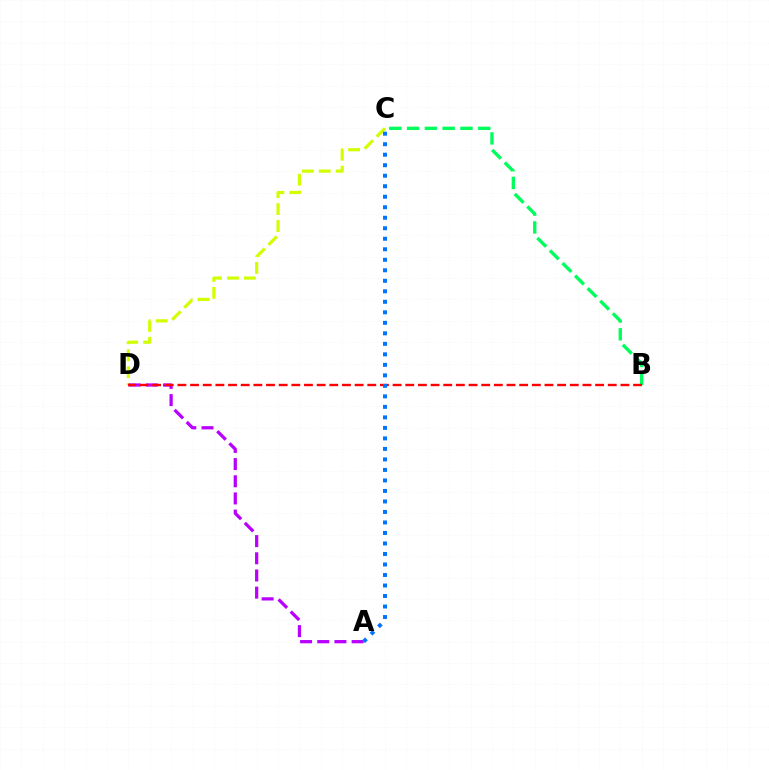{('B', 'C'): [{'color': '#00ff5c', 'line_style': 'dashed', 'thickness': 2.42}], ('C', 'D'): [{'color': '#d1ff00', 'line_style': 'dashed', 'thickness': 2.3}], ('A', 'D'): [{'color': '#b900ff', 'line_style': 'dashed', 'thickness': 2.33}], ('B', 'D'): [{'color': '#ff0000', 'line_style': 'dashed', 'thickness': 1.72}], ('A', 'C'): [{'color': '#0074ff', 'line_style': 'dotted', 'thickness': 2.85}]}